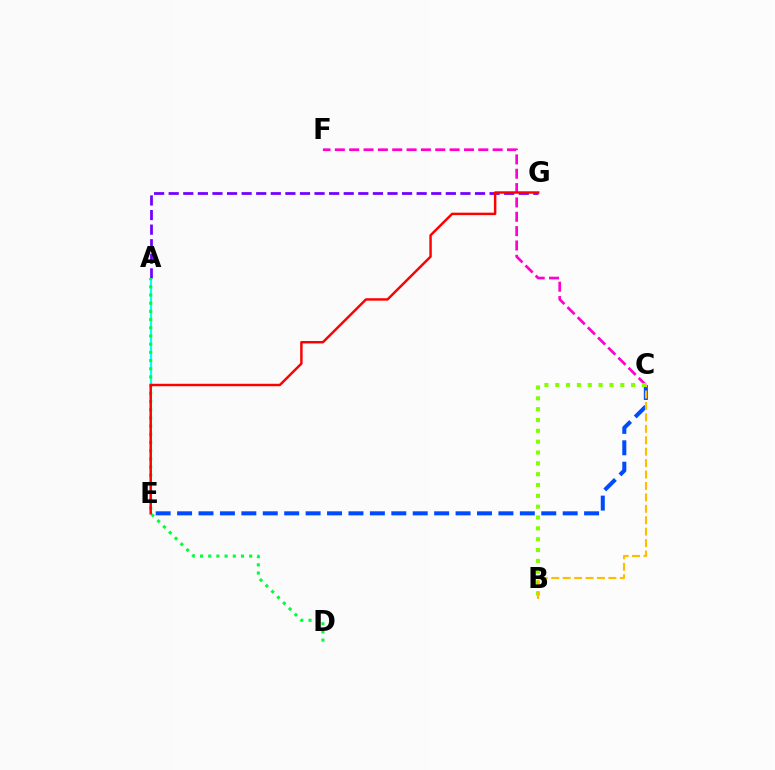{('C', 'F'): [{'color': '#ff00cf', 'line_style': 'dashed', 'thickness': 1.95}], ('A', 'E'): [{'color': '#00fff6', 'line_style': 'solid', 'thickness': 1.52}], ('A', 'G'): [{'color': '#7200ff', 'line_style': 'dashed', 'thickness': 1.98}], ('A', 'D'): [{'color': '#00ff39', 'line_style': 'dotted', 'thickness': 2.23}], ('C', 'E'): [{'color': '#004bff', 'line_style': 'dashed', 'thickness': 2.91}], ('E', 'G'): [{'color': '#ff0000', 'line_style': 'solid', 'thickness': 1.76}], ('B', 'C'): [{'color': '#84ff00', 'line_style': 'dotted', 'thickness': 2.95}, {'color': '#ffbd00', 'line_style': 'dashed', 'thickness': 1.55}]}